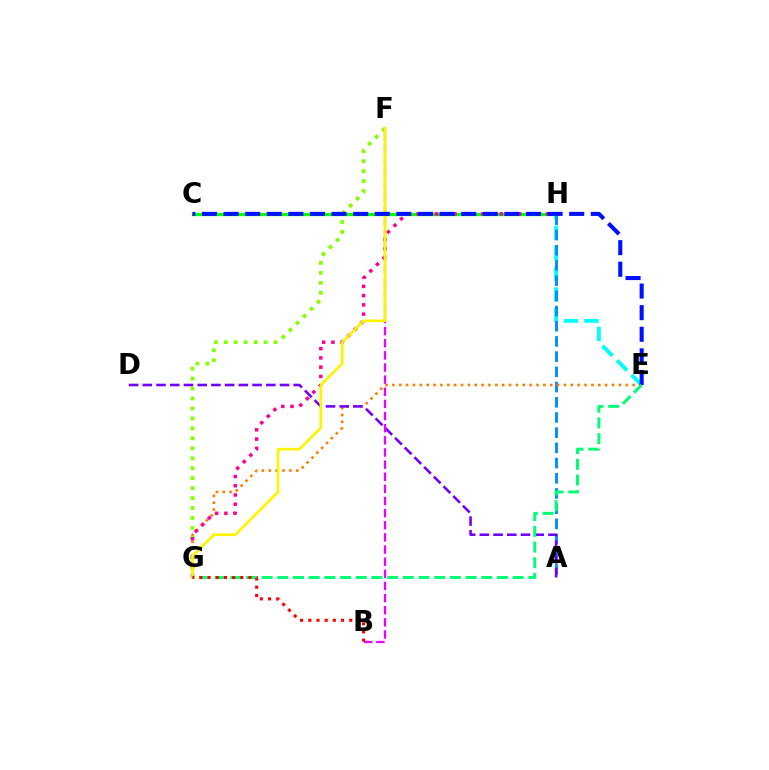{('E', 'H'): [{'color': '#00fff6', 'line_style': 'dashed', 'thickness': 2.79}], ('A', 'H'): [{'color': '#008cff', 'line_style': 'dashed', 'thickness': 2.07}], ('C', 'H'): [{'color': '#08ff00', 'line_style': 'solid', 'thickness': 2.37}], ('E', 'G'): [{'color': '#ff7c00', 'line_style': 'dotted', 'thickness': 1.86}, {'color': '#00ff74', 'line_style': 'dashed', 'thickness': 2.13}], ('F', 'G'): [{'color': '#84ff00', 'line_style': 'dotted', 'thickness': 2.7}, {'color': '#fcf500', 'line_style': 'solid', 'thickness': 1.94}], ('G', 'H'): [{'color': '#ff0094', 'line_style': 'dotted', 'thickness': 2.51}], ('A', 'D'): [{'color': '#7200ff', 'line_style': 'dashed', 'thickness': 1.86}], ('B', 'F'): [{'color': '#ee00ff', 'line_style': 'dashed', 'thickness': 1.65}], ('C', 'E'): [{'color': '#0010ff', 'line_style': 'dashed', 'thickness': 2.93}], ('B', 'G'): [{'color': '#ff0000', 'line_style': 'dotted', 'thickness': 2.22}]}